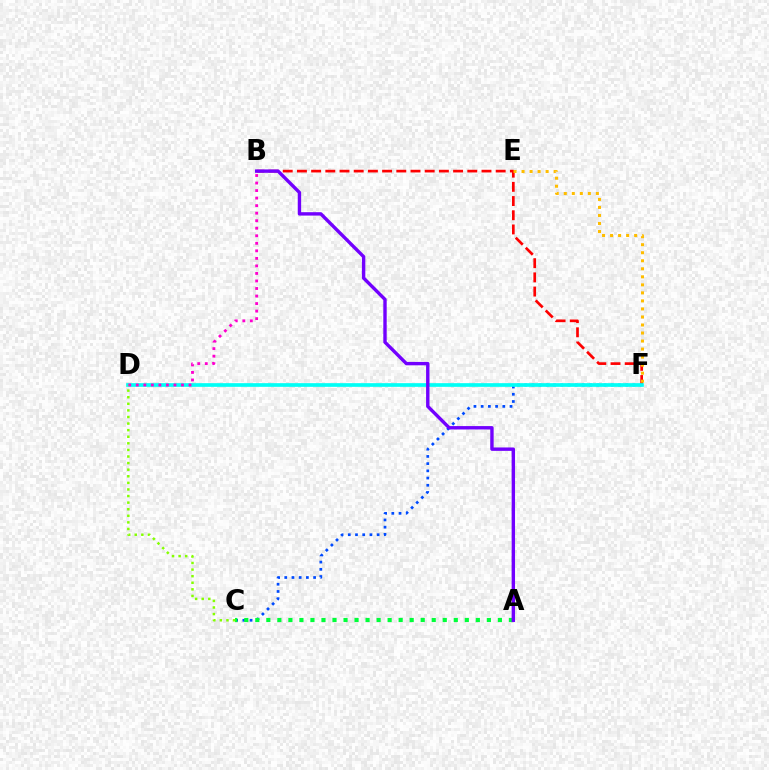{('B', 'F'): [{'color': '#ff0000', 'line_style': 'dashed', 'thickness': 1.93}], ('E', 'F'): [{'color': '#ffbd00', 'line_style': 'dotted', 'thickness': 2.18}], ('C', 'F'): [{'color': '#004bff', 'line_style': 'dotted', 'thickness': 1.96}], ('D', 'F'): [{'color': '#00fff6', 'line_style': 'solid', 'thickness': 2.65}], ('A', 'C'): [{'color': '#00ff39', 'line_style': 'dotted', 'thickness': 3.0}], ('A', 'B'): [{'color': '#7200ff', 'line_style': 'solid', 'thickness': 2.44}], ('B', 'D'): [{'color': '#ff00cf', 'line_style': 'dotted', 'thickness': 2.05}], ('C', 'D'): [{'color': '#84ff00', 'line_style': 'dotted', 'thickness': 1.79}]}